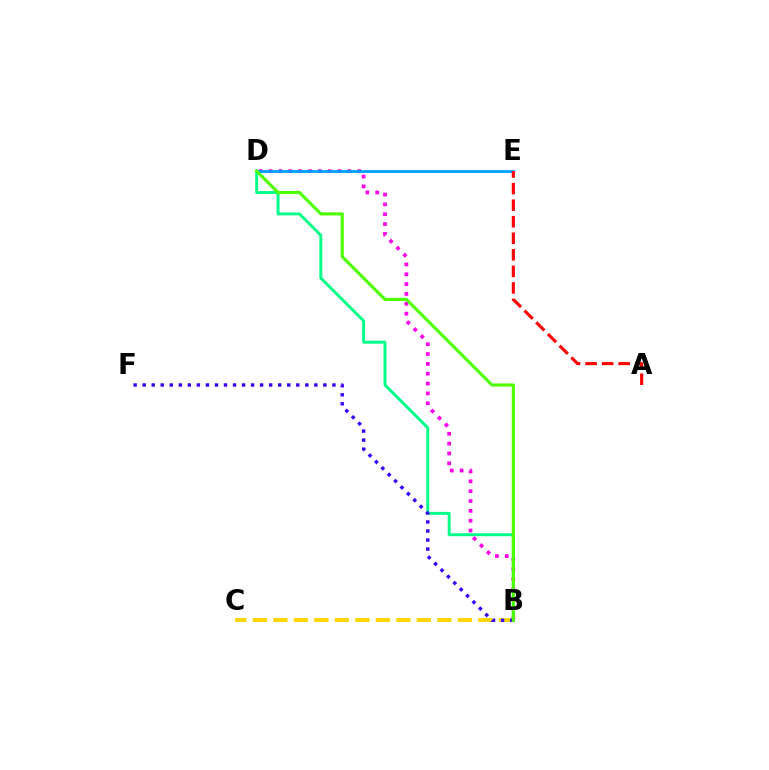{('B', 'D'): [{'color': '#00ff86', 'line_style': 'solid', 'thickness': 2.12}, {'color': '#ff00ed', 'line_style': 'dotted', 'thickness': 2.67}, {'color': '#4fff00', 'line_style': 'solid', 'thickness': 2.26}], ('B', 'C'): [{'color': '#ffd500', 'line_style': 'dashed', 'thickness': 2.78}], ('D', 'E'): [{'color': '#009eff', 'line_style': 'solid', 'thickness': 1.97}], ('B', 'F'): [{'color': '#3700ff', 'line_style': 'dotted', 'thickness': 2.45}], ('A', 'E'): [{'color': '#ff0000', 'line_style': 'dashed', 'thickness': 2.25}]}